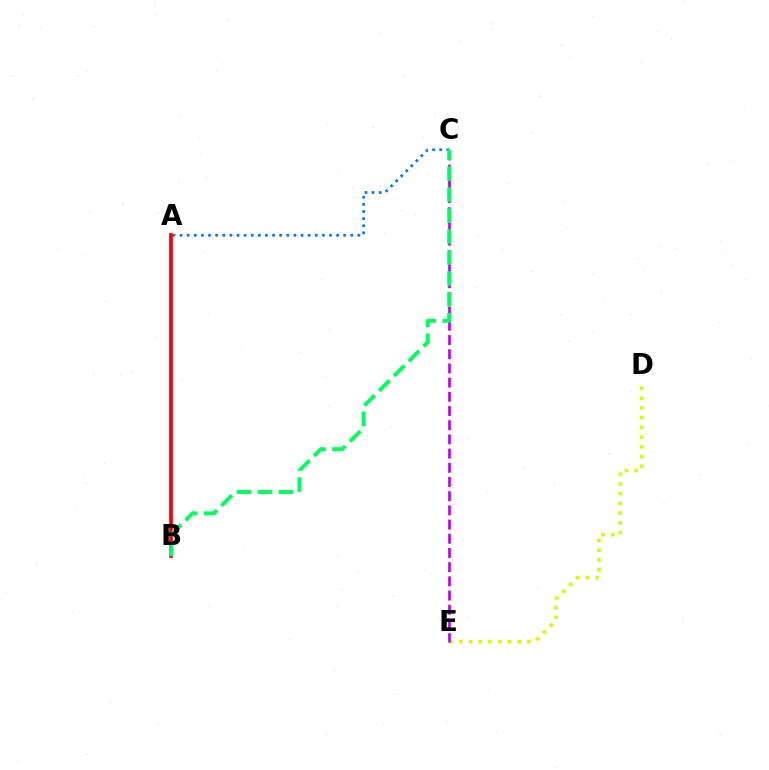{('D', 'E'): [{'color': '#d1ff00', 'line_style': 'dotted', 'thickness': 2.65}], ('A', 'C'): [{'color': '#0074ff', 'line_style': 'dotted', 'thickness': 1.93}], ('C', 'E'): [{'color': '#b900ff', 'line_style': 'dashed', 'thickness': 1.93}], ('A', 'B'): [{'color': '#ff0000', 'line_style': 'solid', 'thickness': 2.67}], ('B', 'C'): [{'color': '#00ff5c', 'line_style': 'dashed', 'thickness': 2.85}]}